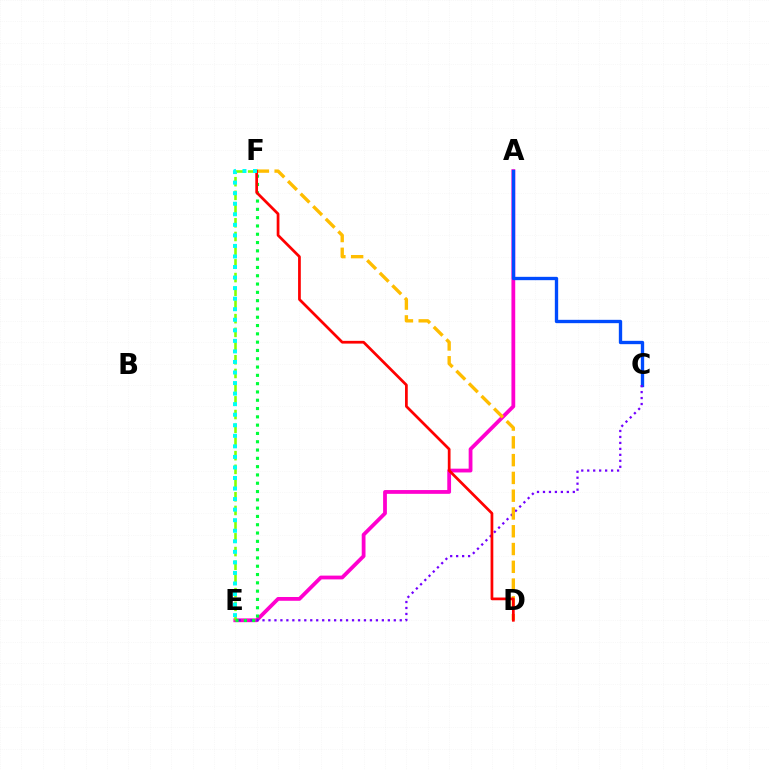{('A', 'E'): [{'color': '#ff00cf', 'line_style': 'solid', 'thickness': 2.72}], ('A', 'C'): [{'color': '#004bff', 'line_style': 'solid', 'thickness': 2.4}], ('C', 'E'): [{'color': '#7200ff', 'line_style': 'dotted', 'thickness': 1.62}], ('E', 'F'): [{'color': '#84ff00', 'line_style': 'dashed', 'thickness': 1.86}, {'color': '#00ff39', 'line_style': 'dotted', 'thickness': 2.25}, {'color': '#00fff6', 'line_style': 'dotted', 'thickness': 2.87}], ('D', 'F'): [{'color': '#ffbd00', 'line_style': 'dashed', 'thickness': 2.42}, {'color': '#ff0000', 'line_style': 'solid', 'thickness': 1.97}]}